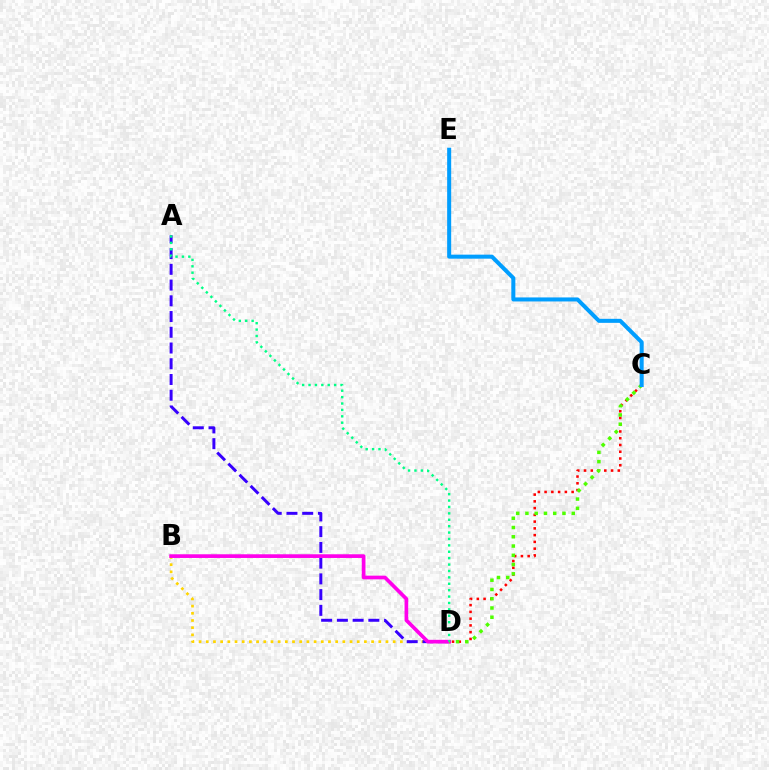{('B', 'D'): [{'color': '#ffd500', 'line_style': 'dotted', 'thickness': 1.95}, {'color': '#ff00ed', 'line_style': 'solid', 'thickness': 2.65}], ('A', 'D'): [{'color': '#3700ff', 'line_style': 'dashed', 'thickness': 2.14}, {'color': '#00ff86', 'line_style': 'dotted', 'thickness': 1.74}], ('C', 'D'): [{'color': '#ff0000', 'line_style': 'dotted', 'thickness': 1.84}, {'color': '#4fff00', 'line_style': 'dotted', 'thickness': 2.52}], ('C', 'E'): [{'color': '#009eff', 'line_style': 'solid', 'thickness': 2.9}]}